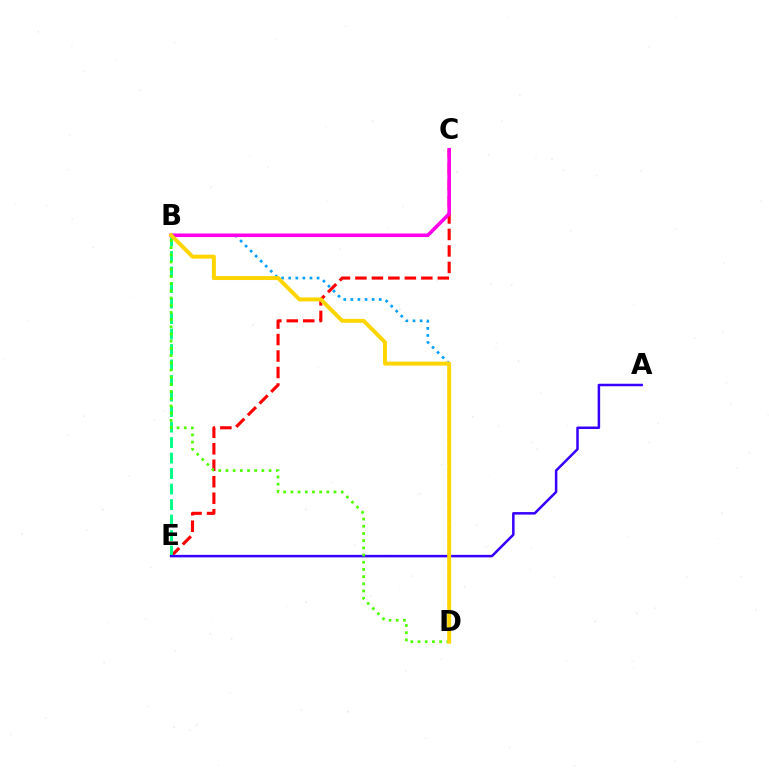{('B', 'D'): [{'color': '#009eff', 'line_style': 'dotted', 'thickness': 1.93}, {'color': '#4fff00', 'line_style': 'dotted', 'thickness': 1.95}, {'color': '#ffd500', 'line_style': 'solid', 'thickness': 2.84}], ('C', 'E'): [{'color': '#ff0000', 'line_style': 'dashed', 'thickness': 2.24}], ('B', 'E'): [{'color': '#00ff86', 'line_style': 'dashed', 'thickness': 2.11}], ('A', 'E'): [{'color': '#3700ff', 'line_style': 'solid', 'thickness': 1.81}], ('B', 'C'): [{'color': '#ff00ed', 'line_style': 'solid', 'thickness': 2.57}]}